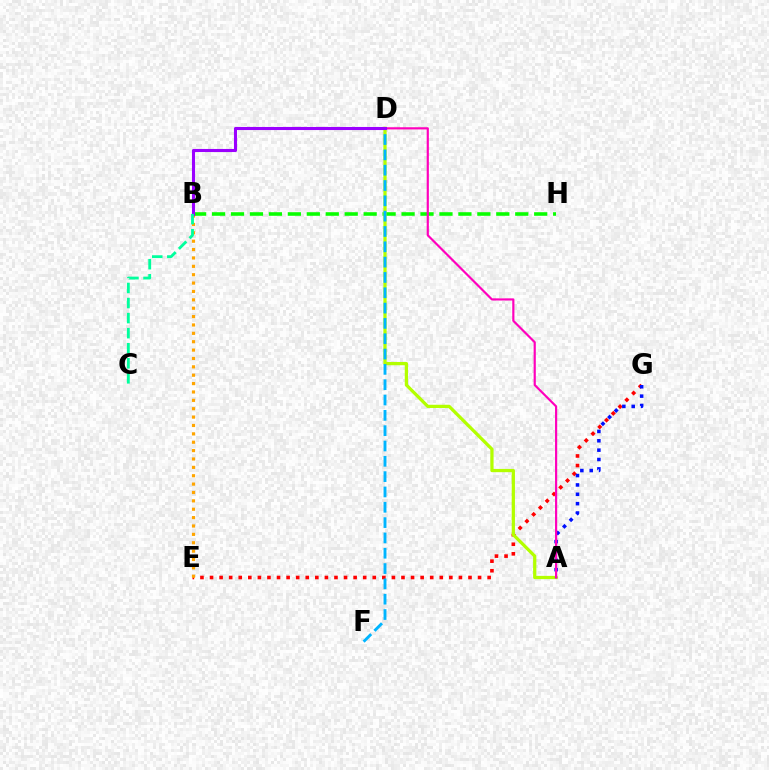{('E', 'G'): [{'color': '#ff0000', 'line_style': 'dotted', 'thickness': 2.6}], ('B', 'H'): [{'color': '#08ff00', 'line_style': 'dashed', 'thickness': 2.57}], ('A', 'D'): [{'color': '#b3ff00', 'line_style': 'solid', 'thickness': 2.34}, {'color': '#ff00bd', 'line_style': 'solid', 'thickness': 1.57}], ('A', 'G'): [{'color': '#0010ff', 'line_style': 'dotted', 'thickness': 2.54}], ('B', 'E'): [{'color': '#ffa500', 'line_style': 'dotted', 'thickness': 2.28}], ('D', 'F'): [{'color': '#00b5ff', 'line_style': 'dashed', 'thickness': 2.08}], ('B', 'D'): [{'color': '#9b00ff', 'line_style': 'solid', 'thickness': 2.22}], ('B', 'C'): [{'color': '#00ff9d', 'line_style': 'dashed', 'thickness': 2.05}]}